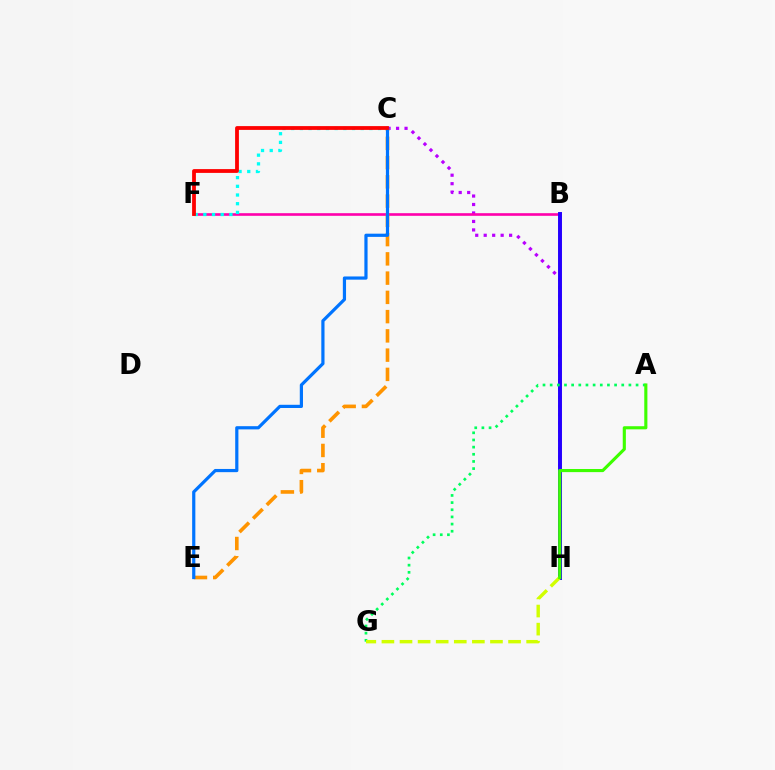{('C', 'H'): [{'color': '#b900ff', 'line_style': 'dotted', 'thickness': 2.3}], ('B', 'F'): [{'color': '#ff00ac', 'line_style': 'solid', 'thickness': 1.9}], ('B', 'H'): [{'color': '#2500ff', 'line_style': 'solid', 'thickness': 2.84}], ('C', 'E'): [{'color': '#ff9400', 'line_style': 'dashed', 'thickness': 2.62}, {'color': '#0074ff', 'line_style': 'solid', 'thickness': 2.3}], ('C', 'F'): [{'color': '#00fff6', 'line_style': 'dotted', 'thickness': 2.36}, {'color': '#ff0000', 'line_style': 'solid', 'thickness': 2.73}], ('A', 'G'): [{'color': '#00ff5c', 'line_style': 'dotted', 'thickness': 1.94}], ('G', 'H'): [{'color': '#d1ff00', 'line_style': 'dashed', 'thickness': 2.46}], ('A', 'H'): [{'color': '#3dff00', 'line_style': 'solid', 'thickness': 2.25}]}